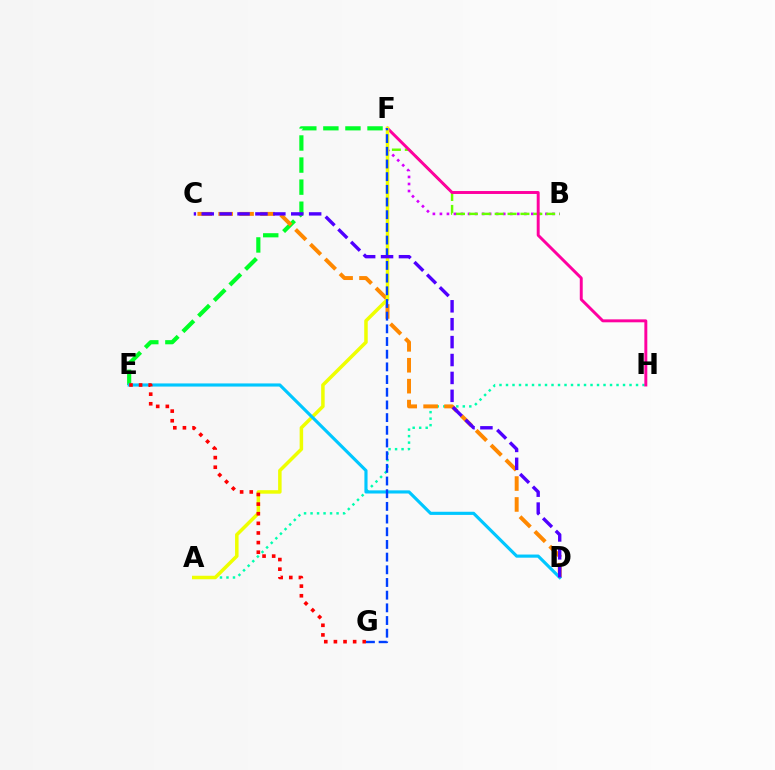{('B', 'F'): [{'color': '#d600ff', 'line_style': 'dotted', 'thickness': 1.91}, {'color': '#66ff00', 'line_style': 'dashed', 'thickness': 1.75}], ('A', 'H'): [{'color': '#00ffaf', 'line_style': 'dotted', 'thickness': 1.77}], ('E', 'F'): [{'color': '#00ff27', 'line_style': 'dashed', 'thickness': 3.0}], ('F', 'H'): [{'color': '#ff00a0', 'line_style': 'solid', 'thickness': 2.12}], ('C', 'D'): [{'color': '#ff8800', 'line_style': 'dashed', 'thickness': 2.84}, {'color': '#4f00ff', 'line_style': 'dashed', 'thickness': 2.43}], ('A', 'F'): [{'color': '#eeff00', 'line_style': 'solid', 'thickness': 2.52}], ('D', 'E'): [{'color': '#00c7ff', 'line_style': 'solid', 'thickness': 2.26}], ('F', 'G'): [{'color': '#003fff', 'line_style': 'dashed', 'thickness': 1.72}], ('E', 'G'): [{'color': '#ff0000', 'line_style': 'dotted', 'thickness': 2.61}]}